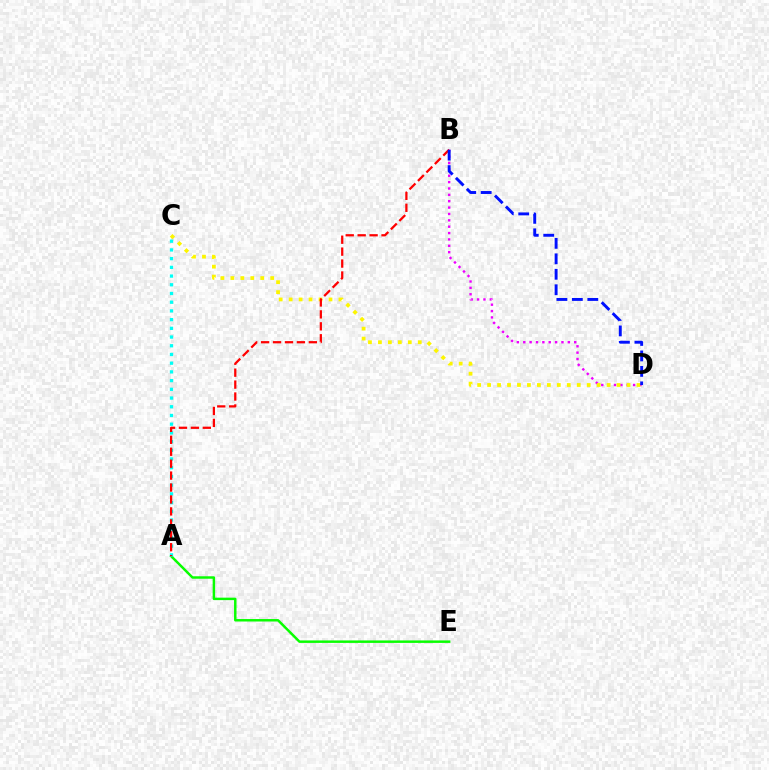{('A', 'E'): [{'color': '#08ff00', 'line_style': 'solid', 'thickness': 1.77}], ('B', 'D'): [{'color': '#ee00ff', 'line_style': 'dotted', 'thickness': 1.73}, {'color': '#0010ff', 'line_style': 'dashed', 'thickness': 2.1}], ('C', 'D'): [{'color': '#fcf500', 'line_style': 'dotted', 'thickness': 2.71}], ('A', 'C'): [{'color': '#00fff6', 'line_style': 'dotted', 'thickness': 2.37}], ('A', 'B'): [{'color': '#ff0000', 'line_style': 'dashed', 'thickness': 1.62}]}